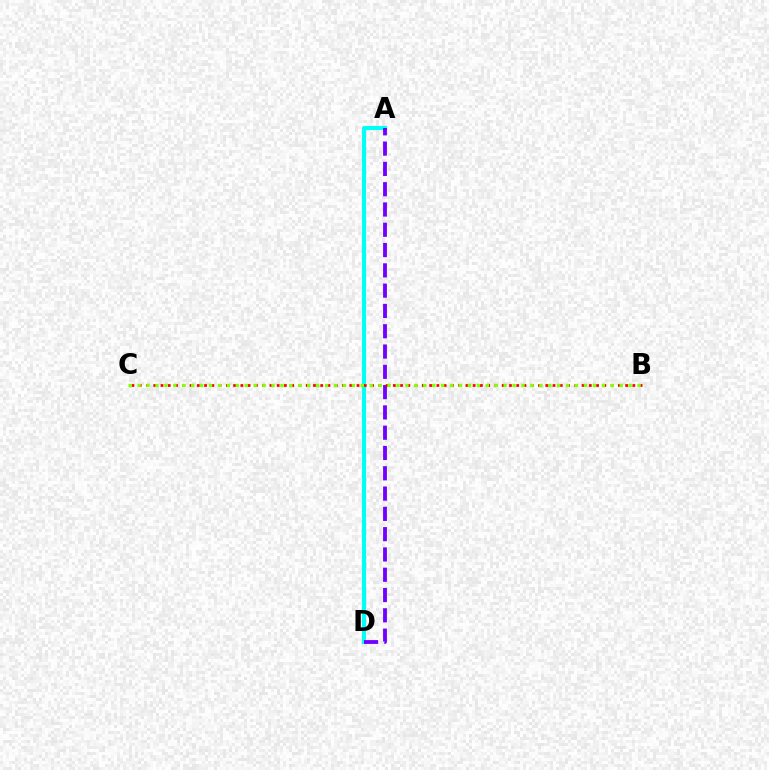{('A', 'D'): [{'color': '#00fff6', 'line_style': 'solid', 'thickness': 2.97}, {'color': '#7200ff', 'line_style': 'dashed', 'thickness': 2.76}], ('B', 'C'): [{'color': '#ff0000', 'line_style': 'dotted', 'thickness': 1.97}, {'color': '#84ff00', 'line_style': 'dotted', 'thickness': 2.43}]}